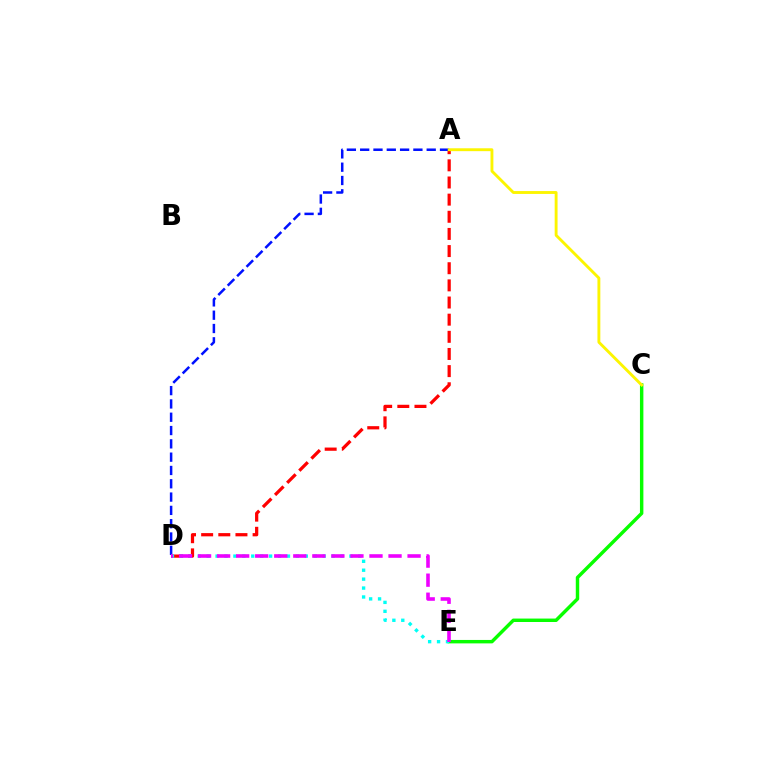{('A', 'D'): [{'color': '#ff0000', 'line_style': 'dashed', 'thickness': 2.33}, {'color': '#0010ff', 'line_style': 'dashed', 'thickness': 1.81}], ('C', 'E'): [{'color': '#08ff00', 'line_style': 'solid', 'thickness': 2.47}], ('D', 'E'): [{'color': '#00fff6', 'line_style': 'dotted', 'thickness': 2.42}, {'color': '#ee00ff', 'line_style': 'dashed', 'thickness': 2.59}], ('A', 'C'): [{'color': '#fcf500', 'line_style': 'solid', 'thickness': 2.07}]}